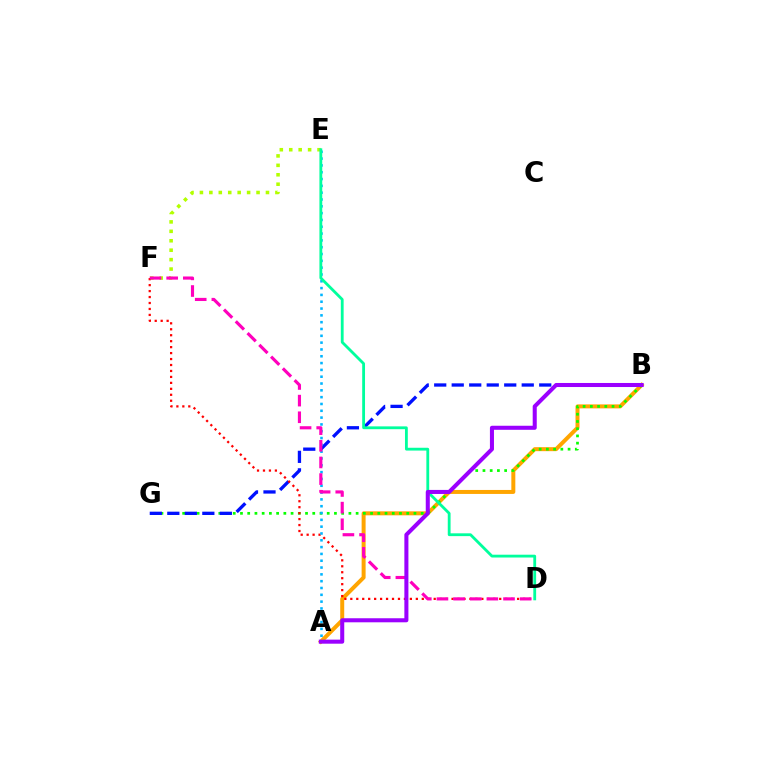{('E', 'F'): [{'color': '#b3ff00', 'line_style': 'dotted', 'thickness': 2.56}], ('A', 'B'): [{'color': '#ffa500', 'line_style': 'solid', 'thickness': 2.87}, {'color': '#9b00ff', 'line_style': 'solid', 'thickness': 2.91}], ('B', 'G'): [{'color': '#08ff00', 'line_style': 'dotted', 'thickness': 1.96}, {'color': '#0010ff', 'line_style': 'dashed', 'thickness': 2.38}], ('D', 'F'): [{'color': '#ff0000', 'line_style': 'dotted', 'thickness': 1.62}, {'color': '#ff00bd', 'line_style': 'dashed', 'thickness': 2.26}], ('A', 'E'): [{'color': '#00b5ff', 'line_style': 'dotted', 'thickness': 1.85}], ('D', 'E'): [{'color': '#00ff9d', 'line_style': 'solid', 'thickness': 2.03}]}